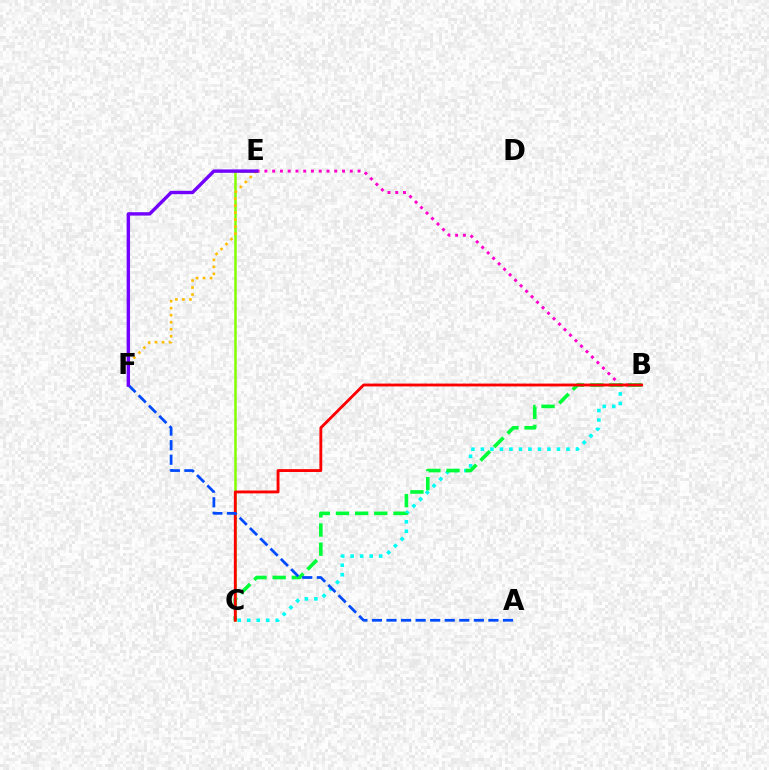{('C', 'E'): [{'color': '#84ff00', 'line_style': 'solid', 'thickness': 1.8}], ('B', 'E'): [{'color': '#ff00cf', 'line_style': 'dotted', 'thickness': 2.11}], ('B', 'C'): [{'color': '#00fff6', 'line_style': 'dotted', 'thickness': 2.58}, {'color': '#00ff39', 'line_style': 'dashed', 'thickness': 2.6}, {'color': '#ff0000', 'line_style': 'solid', 'thickness': 2.06}], ('E', 'F'): [{'color': '#ffbd00', 'line_style': 'dotted', 'thickness': 1.9}, {'color': '#7200ff', 'line_style': 'solid', 'thickness': 2.44}], ('A', 'F'): [{'color': '#004bff', 'line_style': 'dashed', 'thickness': 1.98}]}